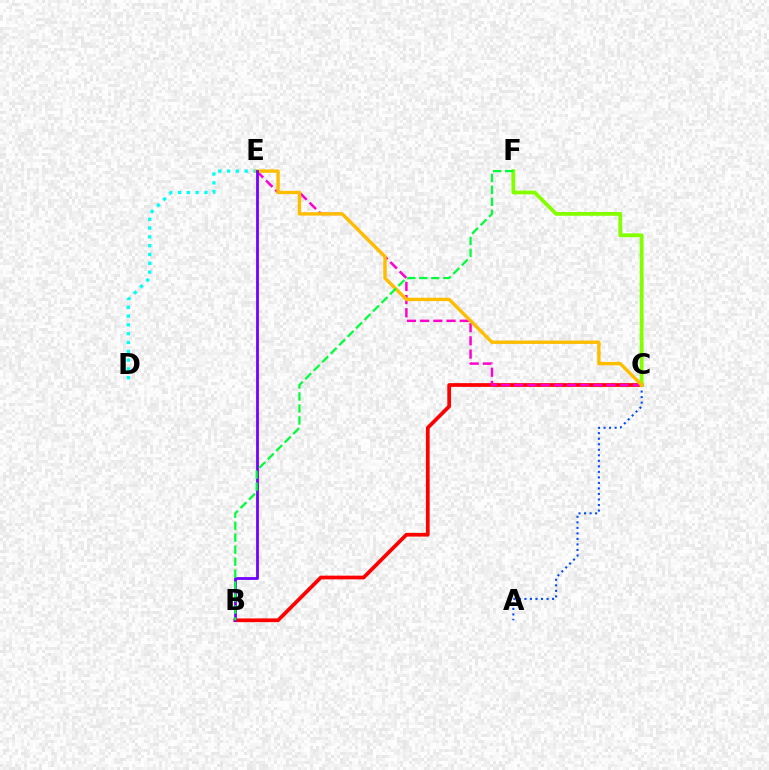{('A', 'C'): [{'color': '#004bff', 'line_style': 'dotted', 'thickness': 1.5}], ('B', 'C'): [{'color': '#ff0000', 'line_style': 'solid', 'thickness': 2.68}], ('C', 'E'): [{'color': '#ff00cf', 'line_style': 'dashed', 'thickness': 1.79}, {'color': '#ffbd00', 'line_style': 'solid', 'thickness': 2.44}], ('D', 'E'): [{'color': '#00fff6', 'line_style': 'dotted', 'thickness': 2.39}], ('C', 'F'): [{'color': '#84ff00', 'line_style': 'solid', 'thickness': 2.73}], ('B', 'E'): [{'color': '#7200ff', 'line_style': 'solid', 'thickness': 2.0}], ('B', 'F'): [{'color': '#00ff39', 'line_style': 'dashed', 'thickness': 1.63}]}